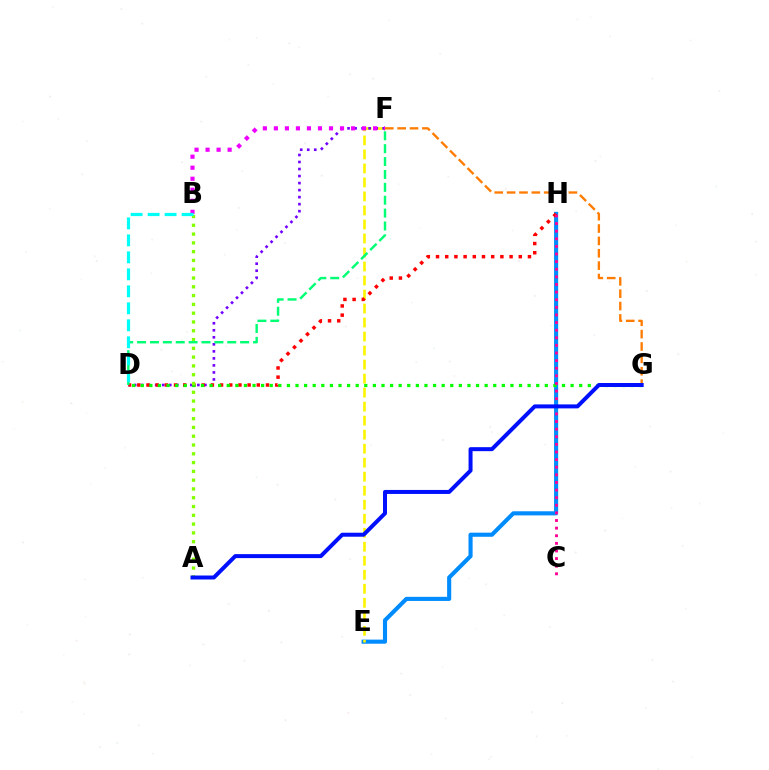{('E', 'H'): [{'color': '#008cff', 'line_style': 'solid', 'thickness': 2.96}], ('E', 'F'): [{'color': '#fcf500', 'line_style': 'dashed', 'thickness': 1.9}], ('D', 'F'): [{'color': '#7200ff', 'line_style': 'dotted', 'thickness': 1.91}, {'color': '#00ff74', 'line_style': 'dashed', 'thickness': 1.75}], ('D', 'H'): [{'color': '#ff0000', 'line_style': 'dotted', 'thickness': 2.5}], ('B', 'F'): [{'color': '#ee00ff', 'line_style': 'dotted', 'thickness': 2.99}], ('D', 'G'): [{'color': '#08ff00', 'line_style': 'dotted', 'thickness': 2.34}], ('A', 'B'): [{'color': '#84ff00', 'line_style': 'dotted', 'thickness': 2.39}], ('F', 'G'): [{'color': '#ff7c00', 'line_style': 'dashed', 'thickness': 1.68}], ('C', 'H'): [{'color': '#ff0094', 'line_style': 'dotted', 'thickness': 2.07}], ('A', 'G'): [{'color': '#0010ff', 'line_style': 'solid', 'thickness': 2.87}], ('B', 'D'): [{'color': '#00fff6', 'line_style': 'dashed', 'thickness': 2.31}]}